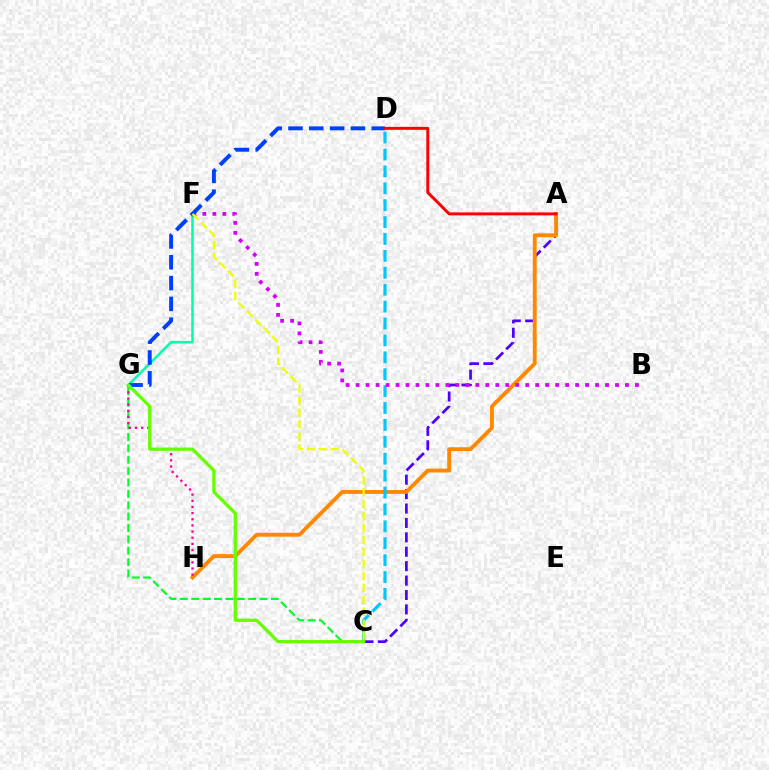{('F', 'G'): [{'color': '#00ffaf', 'line_style': 'solid', 'thickness': 1.84}], ('A', 'C'): [{'color': '#4f00ff', 'line_style': 'dashed', 'thickness': 1.96}], ('A', 'H'): [{'color': '#ff8800', 'line_style': 'solid', 'thickness': 2.78}], ('C', 'D'): [{'color': '#00c7ff', 'line_style': 'dashed', 'thickness': 2.3}], ('B', 'F'): [{'color': '#d600ff', 'line_style': 'dotted', 'thickness': 2.71}], ('D', 'G'): [{'color': '#003fff', 'line_style': 'dashed', 'thickness': 2.83}], ('C', 'G'): [{'color': '#00ff27', 'line_style': 'dashed', 'thickness': 1.55}, {'color': '#66ff00', 'line_style': 'solid', 'thickness': 2.34}], ('G', 'H'): [{'color': '#ff00a0', 'line_style': 'dotted', 'thickness': 1.67}], ('C', 'F'): [{'color': '#eeff00', 'line_style': 'dashed', 'thickness': 1.62}], ('A', 'D'): [{'color': '#ff0000', 'line_style': 'solid', 'thickness': 2.12}]}